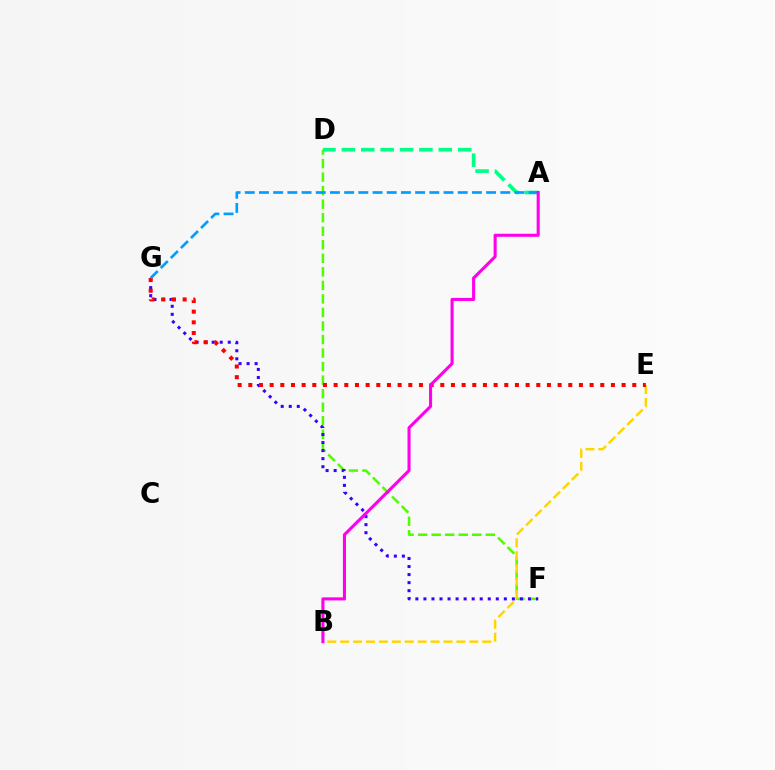{('D', 'F'): [{'color': '#4fff00', 'line_style': 'dashed', 'thickness': 1.84}], ('F', 'G'): [{'color': '#3700ff', 'line_style': 'dotted', 'thickness': 2.18}], ('B', 'E'): [{'color': '#ffd500', 'line_style': 'dashed', 'thickness': 1.75}], ('E', 'G'): [{'color': '#ff0000', 'line_style': 'dotted', 'thickness': 2.9}], ('A', 'D'): [{'color': '#00ff86', 'line_style': 'dashed', 'thickness': 2.63}], ('A', 'G'): [{'color': '#009eff', 'line_style': 'dashed', 'thickness': 1.93}], ('A', 'B'): [{'color': '#ff00ed', 'line_style': 'solid', 'thickness': 2.22}]}